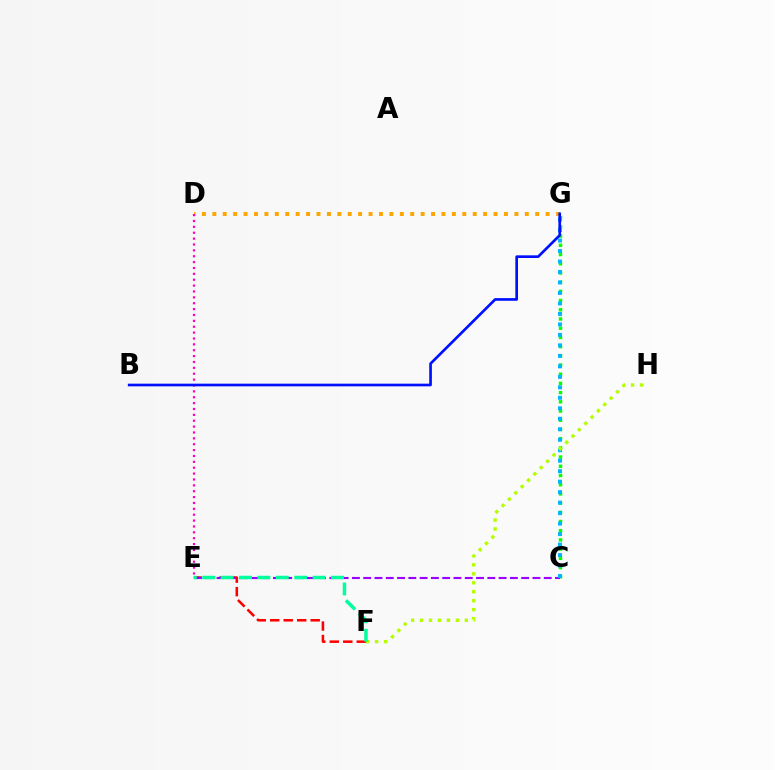{('C', 'G'): [{'color': '#08ff00', 'line_style': 'dotted', 'thickness': 2.5}, {'color': '#00b5ff', 'line_style': 'dotted', 'thickness': 2.85}], ('E', 'F'): [{'color': '#ff0000', 'line_style': 'dashed', 'thickness': 1.83}, {'color': '#00ff9d', 'line_style': 'dashed', 'thickness': 2.5}], ('D', 'G'): [{'color': '#ffa500', 'line_style': 'dotted', 'thickness': 2.83}], ('D', 'E'): [{'color': '#ff00bd', 'line_style': 'dotted', 'thickness': 1.6}], ('C', 'E'): [{'color': '#9b00ff', 'line_style': 'dashed', 'thickness': 1.53}], ('F', 'H'): [{'color': '#b3ff00', 'line_style': 'dotted', 'thickness': 2.43}], ('B', 'G'): [{'color': '#0010ff', 'line_style': 'solid', 'thickness': 1.92}]}